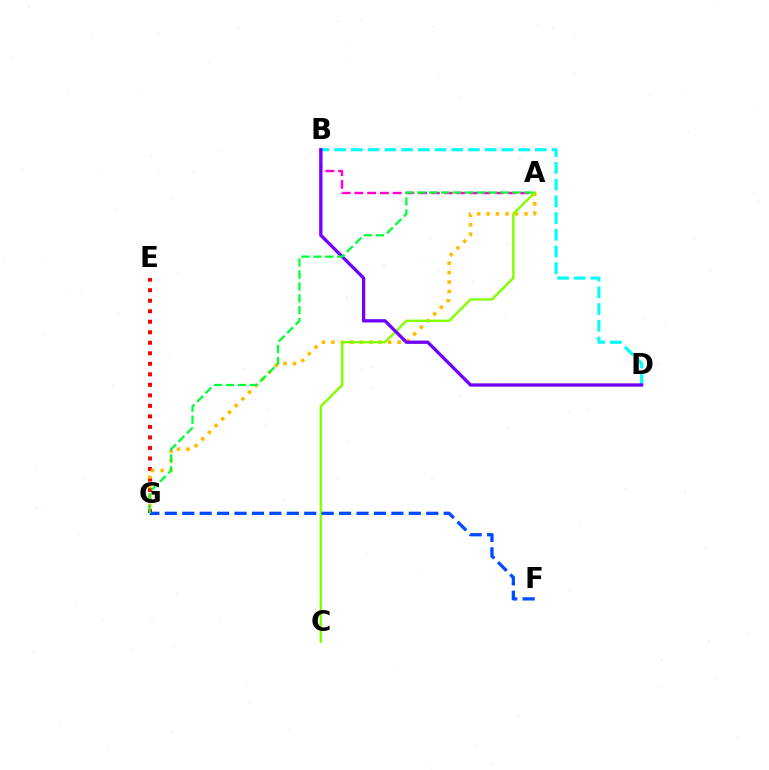{('E', 'G'): [{'color': '#ff0000', 'line_style': 'dotted', 'thickness': 2.86}], ('A', 'B'): [{'color': '#ff00cf', 'line_style': 'dashed', 'thickness': 1.73}], ('A', 'G'): [{'color': '#ffbd00', 'line_style': 'dotted', 'thickness': 2.57}, {'color': '#00ff39', 'line_style': 'dashed', 'thickness': 1.62}], ('A', 'C'): [{'color': '#84ff00', 'line_style': 'solid', 'thickness': 1.74}], ('B', 'D'): [{'color': '#00fff6', 'line_style': 'dashed', 'thickness': 2.27}, {'color': '#7200ff', 'line_style': 'solid', 'thickness': 2.38}], ('F', 'G'): [{'color': '#004bff', 'line_style': 'dashed', 'thickness': 2.37}]}